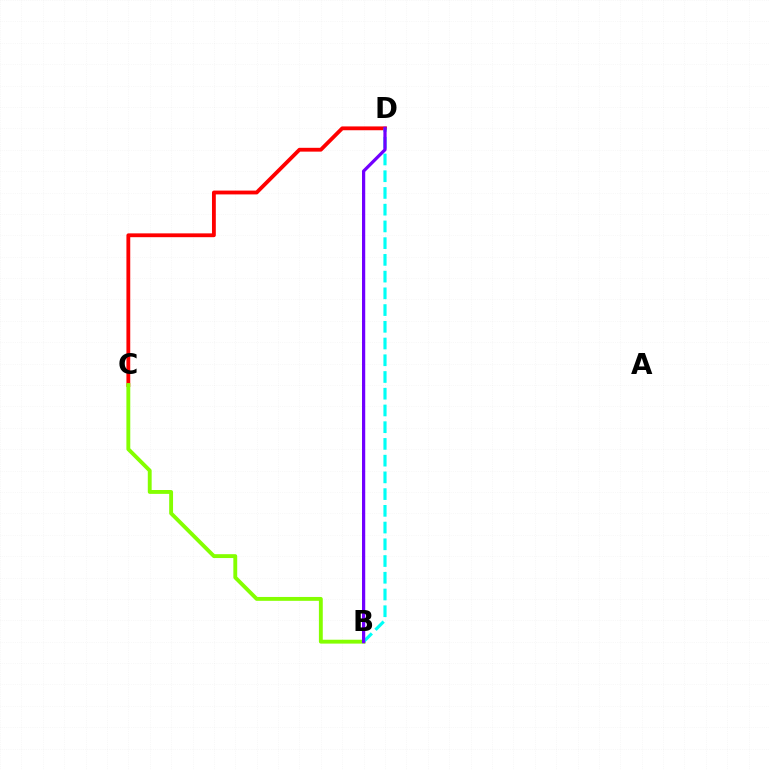{('C', 'D'): [{'color': '#ff0000', 'line_style': 'solid', 'thickness': 2.75}], ('B', 'C'): [{'color': '#84ff00', 'line_style': 'solid', 'thickness': 2.79}], ('B', 'D'): [{'color': '#00fff6', 'line_style': 'dashed', 'thickness': 2.27}, {'color': '#7200ff', 'line_style': 'solid', 'thickness': 2.32}]}